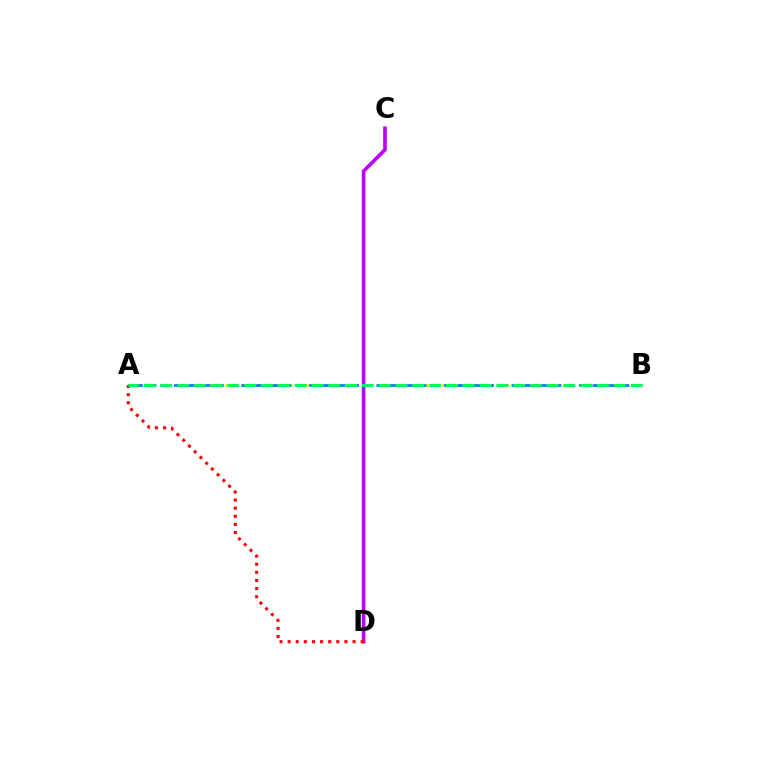{('A', 'B'): [{'color': '#d1ff00', 'line_style': 'dotted', 'thickness': 2.18}, {'color': '#0074ff', 'line_style': 'dashed', 'thickness': 1.83}, {'color': '#00ff5c', 'line_style': 'dashed', 'thickness': 2.28}], ('C', 'D'): [{'color': '#b900ff', 'line_style': 'solid', 'thickness': 2.61}], ('A', 'D'): [{'color': '#ff0000', 'line_style': 'dotted', 'thickness': 2.2}]}